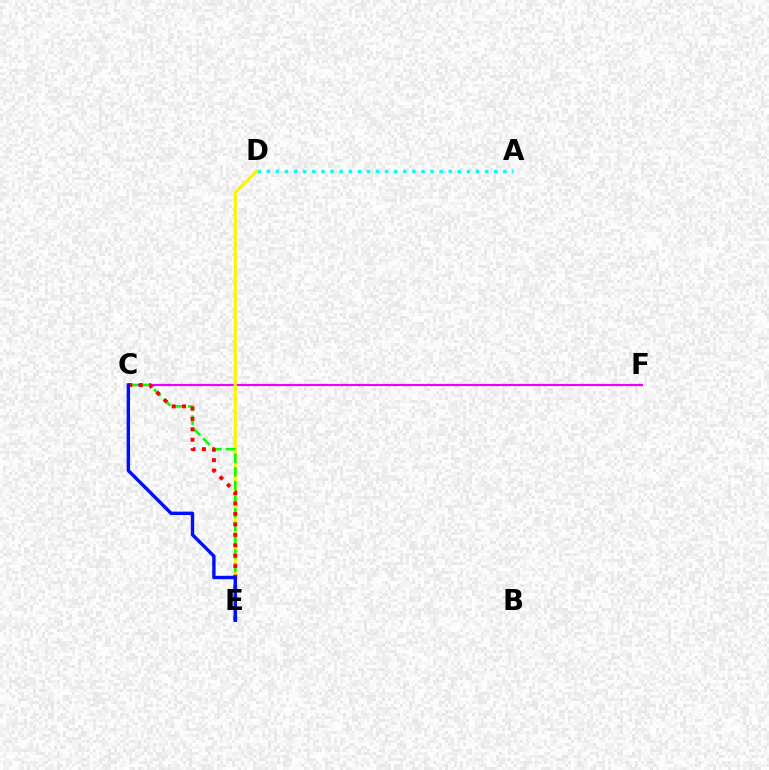{('A', 'D'): [{'color': '#00fff6', 'line_style': 'dotted', 'thickness': 2.47}], ('C', 'F'): [{'color': '#ee00ff', 'line_style': 'solid', 'thickness': 1.56}], ('D', 'E'): [{'color': '#fcf500', 'line_style': 'solid', 'thickness': 2.22}], ('C', 'E'): [{'color': '#08ff00', 'line_style': 'dashed', 'thickness': 1.86}, {'color': '#ff0000', 'line_style': 'dotted', 'thickness': 2.84}, {'color': '#0010ff', 'line_style': 'solid', 'thickness': 2.46}]}